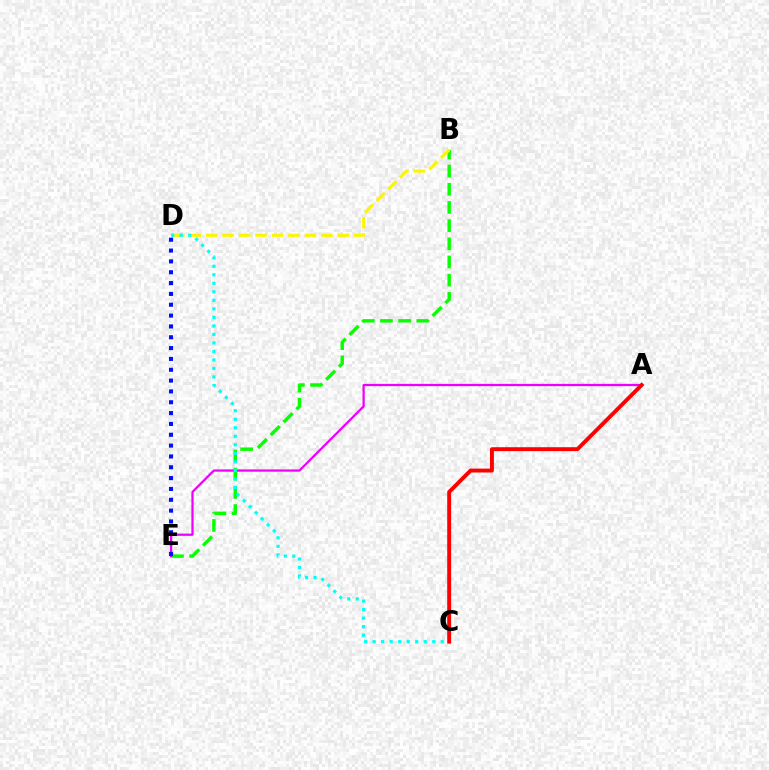{('B', 'E'): [{'color': '#08ff00', 'line_style': 'dashed', 'thickness': 2.47}], ('B', 'D'): [{'color': '#fcf500', 'line_style': 'dashed', 'thickness': 2.24}], ('A', 'E'): [{'color': '#ee00ff', 'line_style': 'solid', 'thickness': 1.62}], ('D', 'E'): [{'color': '#0010ff', 'line_style': 'dotted', 'thickness': 2.94}], ('A', 'C'): [{'color': '#ff0000', 'line_style': 'solid', 'thickness': 2.81}], ('C', 'D'): [{'color': '#00fff6', 'line_style': 'dotted', 'thickness': 2.31}]}